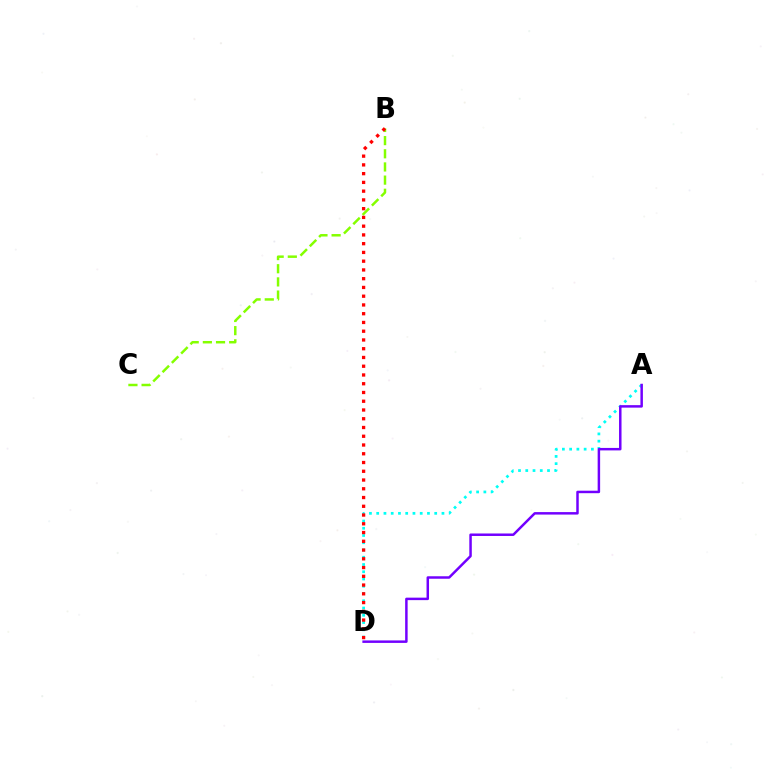{('A', 'D'): [{'color': '#00fff6', 'line_style': 'dotted', 'thickness': 1.97}, {'color': '#7200ff', 'line_style': 'solid', 'thickness': 1.79}], ('B', 'C'): [{'color': '#84ff00', 'line_style': 'dashed', 'thickness': 1.79}], ('B', 'D'): [{'color': '#ff0000', 'line_style': 'dotted', 'thickness': 2.38}]}